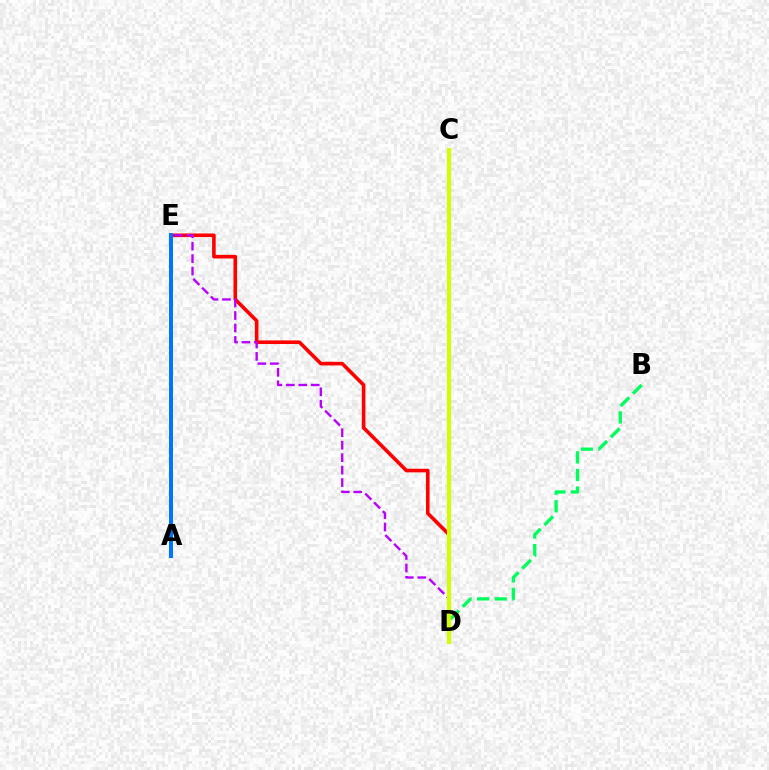{('D', 'E'): [{'color': '#ff0000', 'line_style': 'solid', 'thickness': 2.6}, {'color': '#b900ff', 'line_style': 'dashed', 'thickness': 1.69}], ('B', 'D'): [{'color': '#00ff5c', 'line_style': 'dashed', 'thickness': 2.39}], ('C', 'D'): [{'color': '#d1ff00', 'line_style': 'solid', 'thickness': 2.97}], ('A', 'E'): [{'color': '#0074ff', 'line_style': 'solid', 'thickness': 2.86}]}